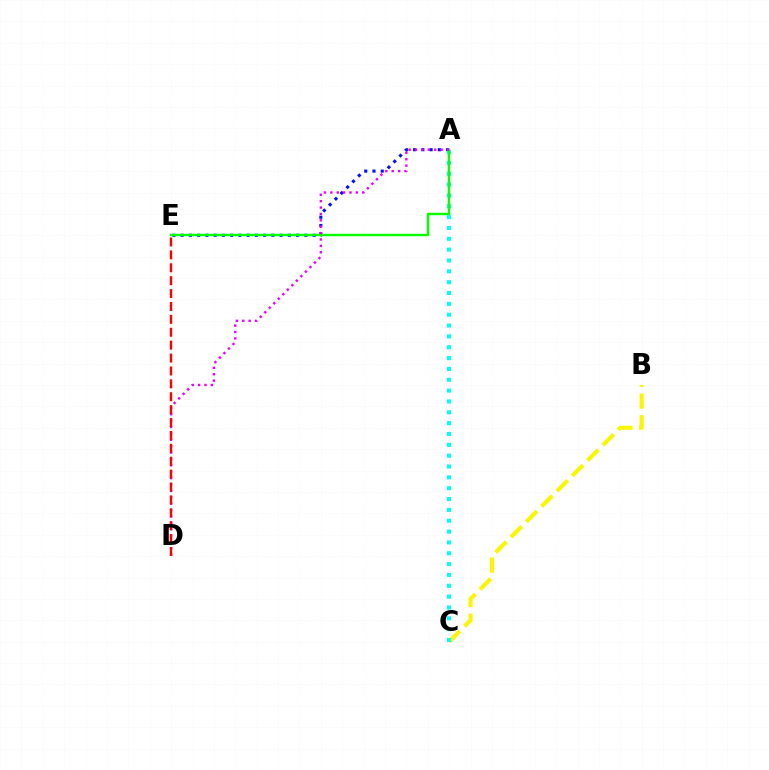{('A', 'E'): [{'color': '#0010ff', 'line_style': 'dotted', 'thickness': 2.24}, {'color': '#08ff00', 'line_style': 'solid', 'thickness': 1.75}], ('B', 'C'): [{'color': '#fcf500', 'line_style': 'dashed', 'thickness': 2.95}], ('A', 'C'): [{'color': '#00fff6', 'line_style': 'dotted', 'thickness': 2.95}], ('A', 'D'): [{'color': '#ee00ff', 'line_style': 'dotted', 'thickness': 1.74}], ('D', 'E'): [{'color': '#ff0000', 'line_style': 'dashed', 'thickness': 1.75}]}